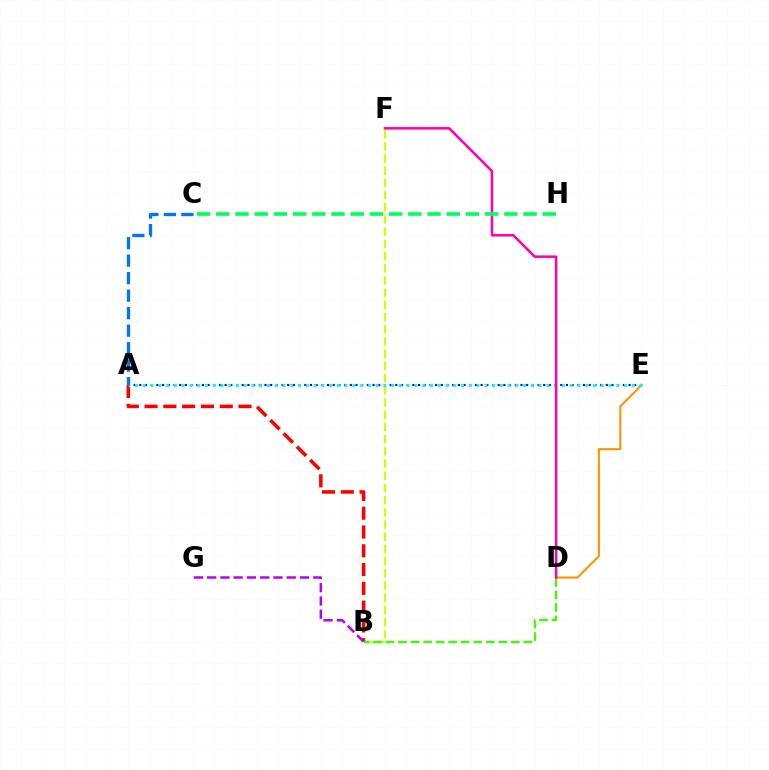{('A', 'B'): [{'color': '#ff0000', 'line_style': 'dashed', 'thickness': 2.55}], ('A', 'E'): [{'color': '#2500ff', 'line_style': 'dotted', 'thickness': 1.55}, {'color': '#00fff6', 'line_style': 'dotted', 'thickness': 2.11}], ('D', 'E'): [{'color': '#ff9400', 'line_style': 'solid', 'thickness': 1.5}], ('B', 'F'): [{'color': '#d1ff00', 'line_style': 'dashed', 'thickness': 1.66}], ('B', 'D'): [{'color': '#3dff00', 'line_style': 'dashed', 'thickness': 1.7}], ('A', 'C'): [{'color': '#0074ff', 'line_style': 'dashed', 'thickness': 2.38}], ('D', 'F'): [{'color': '#ff00ac', 'line_style': 'solid', 'thickness': 1.82}], ('C', 'H'): [{'color': '#00ff5c', 'line_style': 'dashed', 'thickness': 2.61}], ('B', 'G'): [{'color': '#b900ff', 'line_style': 'dashed', 'thickness': 1.8}]}